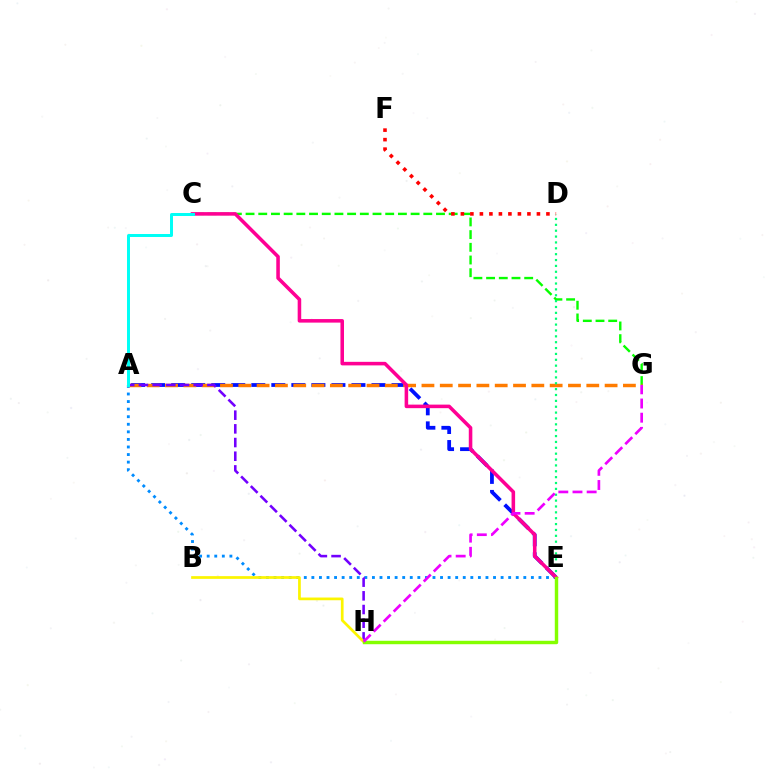{('A', 'E'): [{'color': '#008cff', 'line_style': 'dotted', 'thickness': 2.06}, {'color': '#0010ff', 'line_style': 'dashed', 'thickness': 2.72}], ('C', 'G'): [{'color': '#08ff00', 'line_style': 'dashed', 'thickness': 1.72}], ('D', 'F'): [{'color': '#ff0000', 'line_style': 'dotted', 'thickness': 2.58}], ('A', 'G'): [{'color': '#ff7c00', 'line_style': 'dashed', 'thickness': 2.49}], ('A', 'H'): [{'color': '#7200ff', 'line_style': 'dashed', 'thickness': 1.86}], ('B', 'H'): [{'color': '#fcf500', 'line_style': 'solid', 'thickness': 1.96}], ('D', 'E'): [{'color': '#00ff74', 'line_style': 'dotted', 'thickness': 1.59}], ('C', 'E'): [{'color': '#ff0094', 'line_style': 'solid', 'thickness': 2.56}], ('E', 'H'): [{'color': '#84ff00', 'line_style': 'solid', 'thickness': 2.47}], ('A', 'C'): [{'color': '#00fff6', 'line_style': 'solid', 'thickness': 2.14}], ('G', 'H'): [{'color': '#ee00ff', 'line_style': 'dashed', 'thickness': 1.93}]}